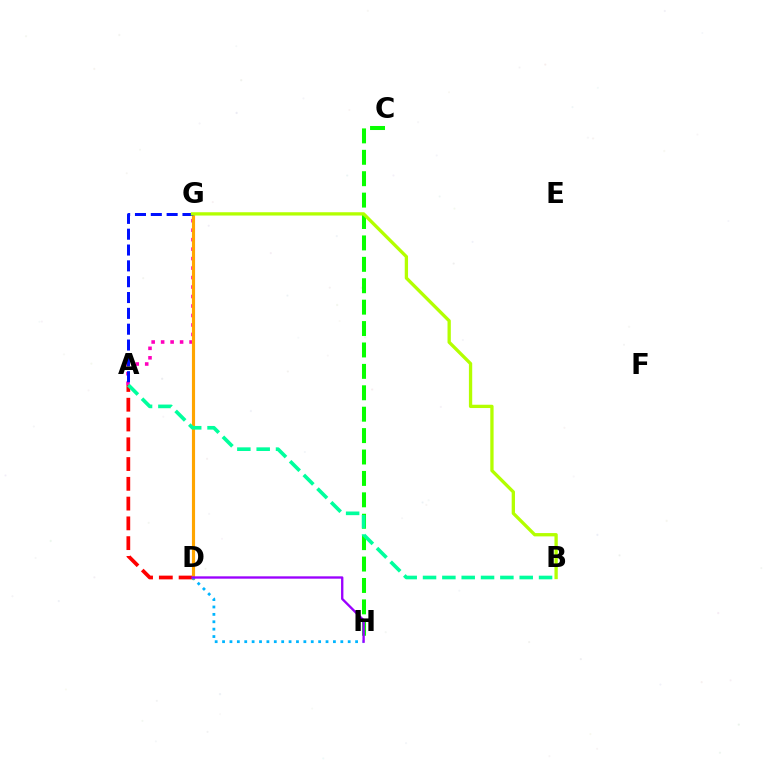{('C', 'H'): [{'color': '#08ff00', 'line_style': 'dashed', 'thickness': 2.91}], ('A', 'G'): [{'color': '#ff00bd', 'line_style': 'dotted', 'thickness': 2.58}, {'color': '#0010ff', 'line_style': 'dashed', 'thickness': 2.15}], ('A', 'D'): [{'color': '#ff0000', 'line_style': 'dashed', 'thickness': 2.69}], ('D', 'G'): [{'color': '#ffa500', 'line_style': 'solid', 'thickness': 2.26}], ('D', 'H'): [{'color': '#00b5ff', 'line_style': 'dotted', 'thickness': 2.01}, {'color': '#9b00ff', 'line_style': 'solid', 'thickness': 1.69}], ('A', 'B'): [{'color': '#00ff9d', 'line_style': 'dashed', 'thickness': 2.63}], ('B', 'G'): [{'color': '#b3ff00', 'line_style': 'solid', 'thickness': 2.38}]}